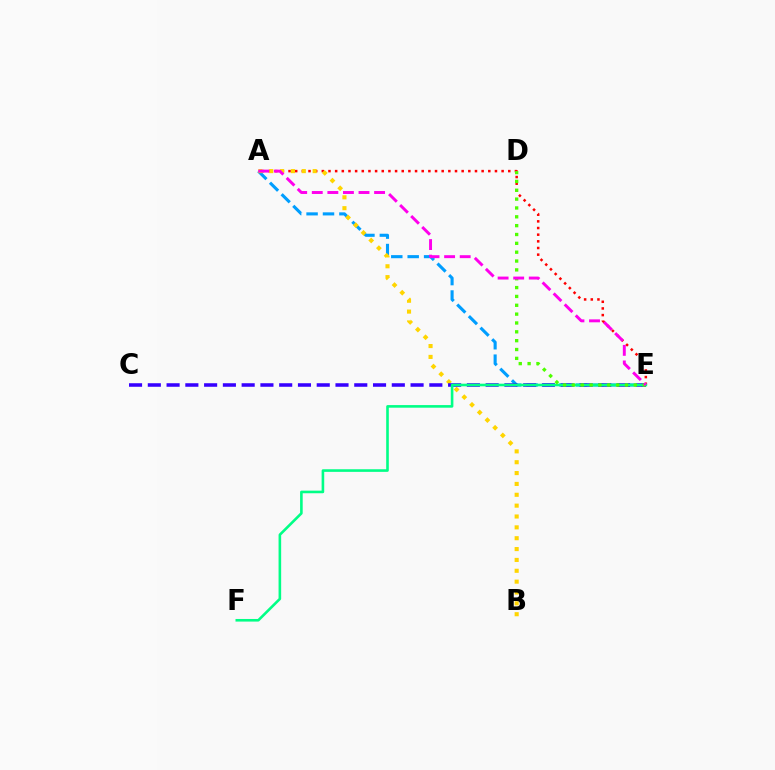{('A', 'E'): [{'color': '#009eff', 'line_style': 'dashed', 'thickness': 2.23}, {'color': '#ff0000', 'line_style': 'dotted', 'thickness': 1.81}, {'color': '#ff00ed', 'line_style': 'dashed', 'thickness': 2.12}], ('A', 'B'): [{'color': '#ffd500', 'line_style': 'dotted', 'thickness': 2.95}], ('C', 'E'): [{'color': '#3700ff', 'line_style': 'dashed', 'thickness': 2.55}], ('E', 'F'): [{'color': '#00ff86', 'line_style': 'solid', 'thickness': 1.88}], ('D', 'E'): [{'color': '#4fff00', 'line_style': 'dotted', 'thickness': 2.4}]}